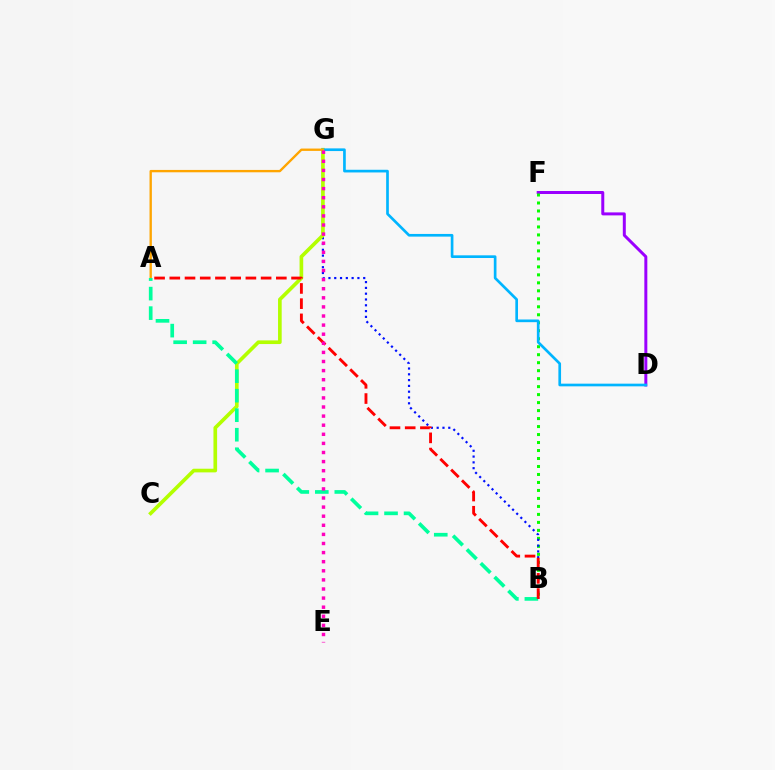{('D', 'F'): [{'color': '#9b00ff', 'line_style': 'solid', 'thickness': 2.15}], ('B', 'F'): [{'color': '#08ff00', 'line_style': 'dotted', 'thickness': 2.17}], ('B', 'G'): [{'color': '#0010ff', 'line_style': 'dotted', 'thickness': 1.57}], ('C', 'G'): [{'color': '#b3ff00', 'line_style': 'solid', 'thickness': 2.63}], ('D', 'G'): [{'color': '#00b5ff', 'line_style': 'solid', 'thickness': 1.93}], ('A', 'G'): [{'color': '#ffa500', 'line_style': 'solid', 'thickness': 1.69}], ('A', 'B'): [{'color': '#00ff9d', 'line_style': 'dashed', 'thickness': 2.65}, {'color': '#ff0000', 'line_style': 'dashed', 'thickness': 2.07}], ('E', 'G'): [{'color': '#ff00bd', 'line_style': 'dotted', 'thickness': 2.47}]}